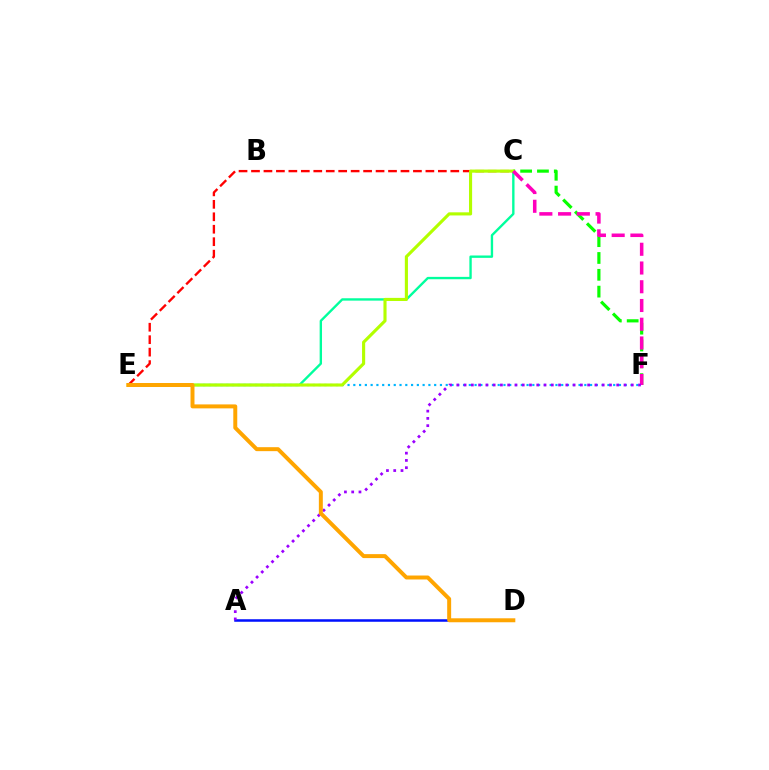{('C', 'F'): [{'color': '#08ff00', 'line_style': 'dashed', 'thickness': 2.29}, {'color': '#ff00bd', 'line_style': 'dashed', 'thickness': 2.55}], ('C', 'E'): [{'color': '#ff0000', 'line_style': 'dashed', 'thickness': 1.69}, {'color': '#00ff9d', 'line_style': 'solid', 'thickness': 1.7}, {'color': '#b3ff00', 'line_style': 'solid', 'thickness': 2.25}], ('E', 'F'): [{'color': '#00b5ff', 'line_style': 'dotted', 'thickness': 1.57}], ('A', 'D'): [{'color': '#0010ff', 'line_style': 'solid', 'thickness': 1.82}], ('A', 'F'): [{'color': '#9b00ff', 'line_style': 'dotted', 'thickness': 1.98}], ('D', 'E'): [{'color': '#ffa500', 'line_style': 'solid', 'thickness': 2.85}]}